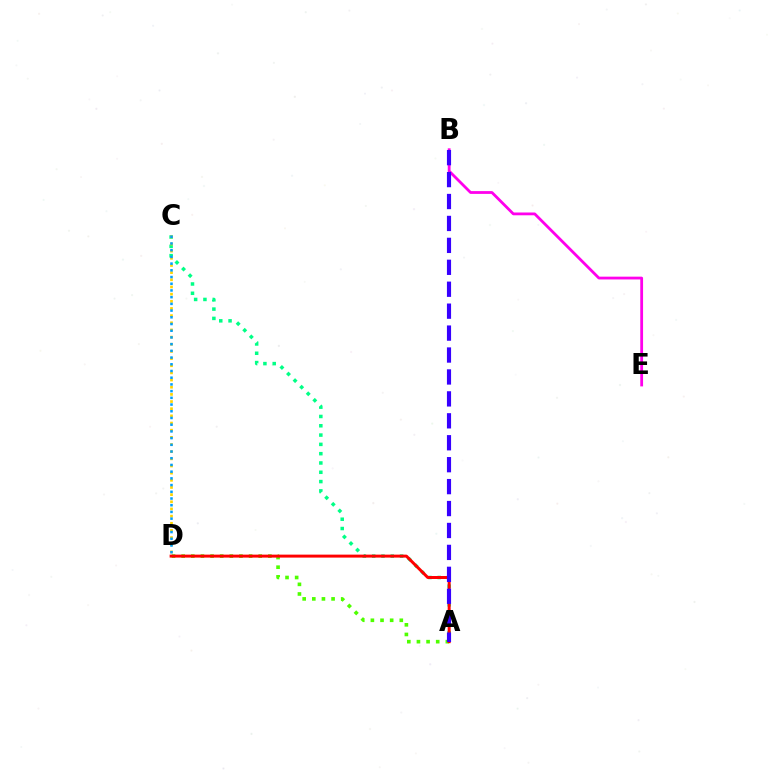{('A', 'C'): [{'color': '#00ff86', 'line_style': 'dotted', 'thickness': 2.53}], ('A', 'D'): [{'color': '#4fff00', 'line_style': 'dotted', 'thickness': 2.62}, {'color': '#ff0000', 'line_style': 'solid', 'thickness': 2.14}], ('C', 'D'): [{'color': '#ffd500', 'line_style': 'dotted', 'thickness': 1.95}, {'color': '#009eff', 'line_style': 'dotted', 'thickness': 1.82}], ('B', 'E'): [{'color': '#ff00ed', 'line_style': 'solid', 'thickness': 2.01}], ('A', 'B'): [{'color': '#3700ff', 'line_style': 'dashed', 'thickness': 2.98}]}